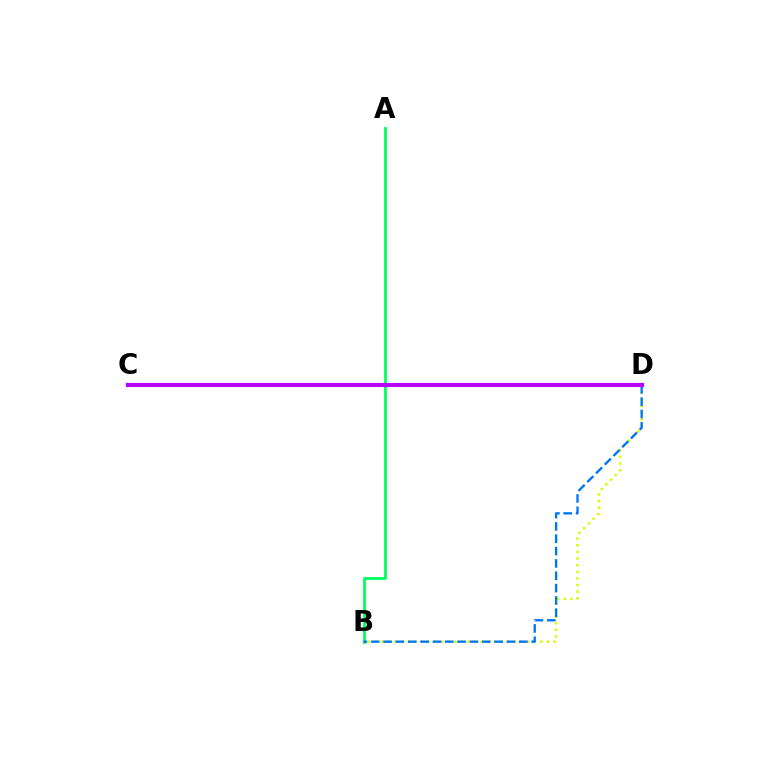{('A', 'B'): [{'color': '#00ff5c', 'line_style': 'solid', 'thickness': 2.0}], ('B', 'D'): [{'color': '#d1ff00', 'line_style': 'dotted', 'thickness': 1.8}, {'color': '#0074ff', 'line_style': 'dashed', 'thickness': 1.68}], ('C', 'D'): [{'color': '#ff0000', 'line_style': 'dashed', 'thickness': 2.8}, {'color': '#b900ff', 'line_style': 'solid', 'thickness': 2.99}]}